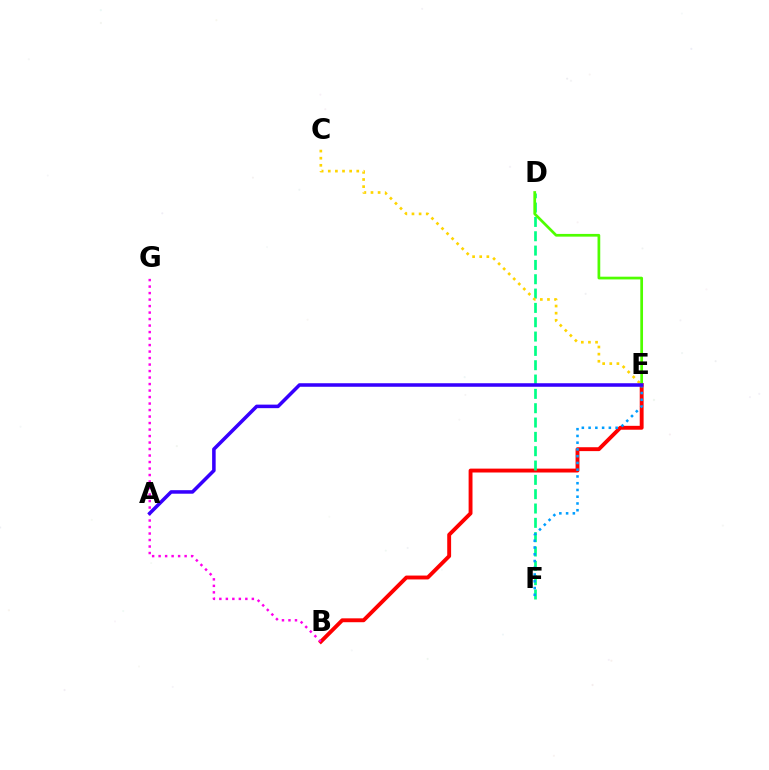{('B', 'E'): [{'color': '#ff0000', 'line_style': 'solid', 'thickness': 2.79}], ('D', 'F'): [{'color': '#00ff86', 'line_style': 'dashed', 'thickness': 1.95}], ('C', 'E'): [{'color': '#ffd500', 'line_style': 'dotted', 'thickness': 1.93}], ('E', 'F'): [{'color': '#009eff', 'line_style': 'dotted', 'thickness': 1.83}], ('B', 'G'): [{'color': '#ff00ed', 'line_style': 'dotted', 'thickness': 1.77}], ('D', 'E'): [{'color': '#4fff00', 'line_style': 'solid', 'thickness': 1.96}], ('A', 'E'): [{'color': '#3700ff', 'line_style': 'solid', 'thickness': 2.54}]}